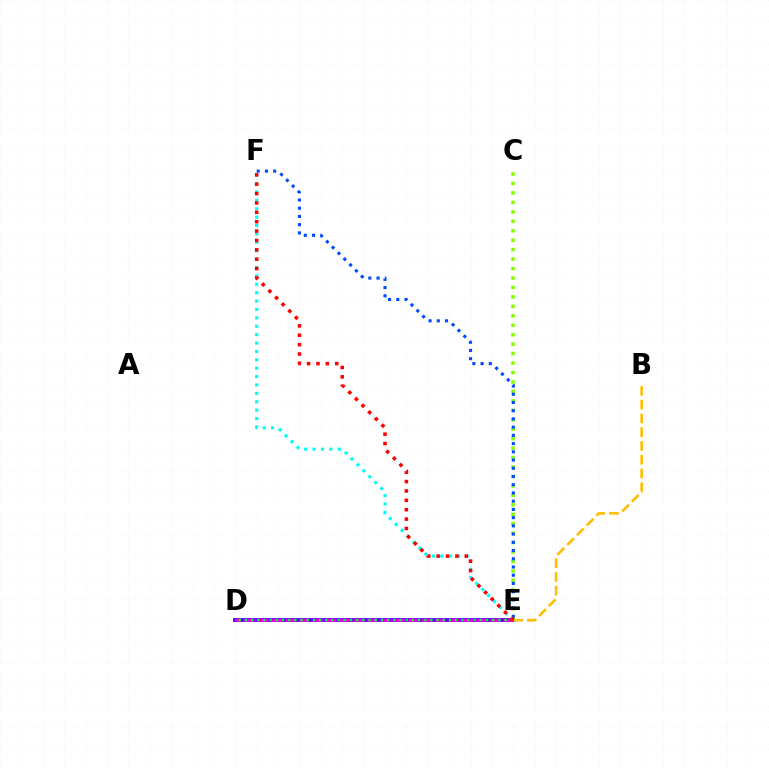{('D', 'E'): [{'color': '#7200ff', 'line_style': 'solid', 'thickness': 2.82}, {'color': '#ff00cf', 'line_style': 'dashed', 'thickness': 1.85}, {'color': '#00ff39', 'line_style': 'dotted', 'thickness': 1.68}], ('B', 'E'): [{'color': '#ffbd00', 'line_style': 'dashed', 'thickness': 1.87}], ('E', 'F'): [{'color': '#00fff6', 'line_style': 'dotted', 'thickness': 2.28}, {'color': '#004bff', 'line_style': 'dotted', 'thickness': 2.23}, {'color': '#ff0000', 'line_style': 'dotted', 'thickness': 2.55}], ('C', 'E'): [{'color': '#84ff00', 'line_style': 'dotted', 'thickness': 2.57}]}